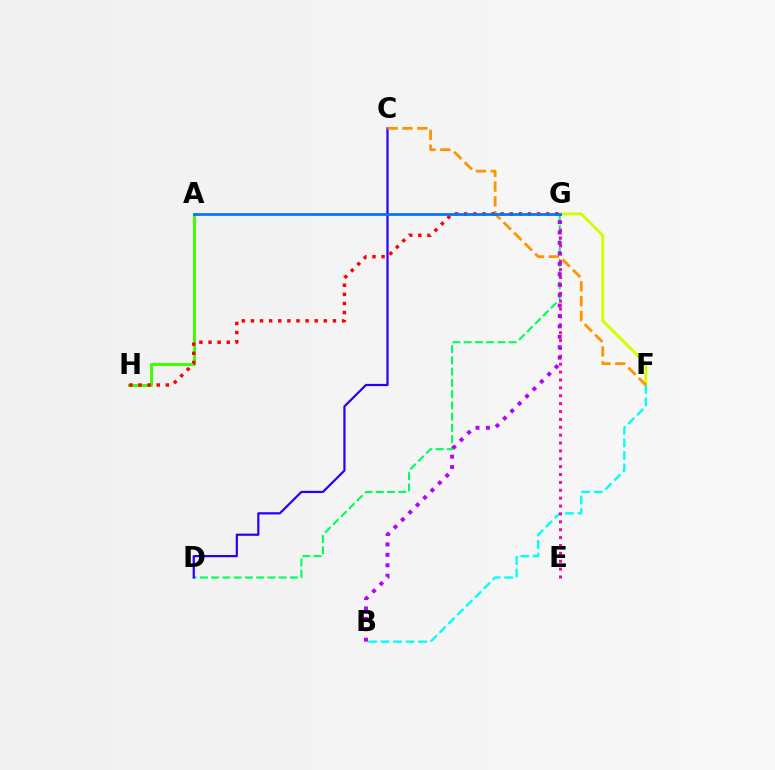{('D', 'G'): [{'color': '#00ff5c', 'line_style': 'dashed', 'thickness': 1.53}], ('C', 'D'): [{'color': '#2500ff', 'line_style': 'solid', 'thickness': 1.59}], ('A', 'H'): [{'color': '#3dff00', 'line_style': 'solid', 'thickness': 2.13}], ('F', 'G'): [{'color': '#d1ff00', 'line_style': 'solid', 'thickness': 2.09}], ('B', 'F'): [{'color': '#00fff6', 'line_style': 'dashed', 'thickness': 1.7}], ('C', 'F'): [{'color': '#ff9400', 'line_style': 'dashed', 'thickness': 2.01}], ('E', 'G'): [{'color': '#ff00ac', 'line_style': 'dotted', 'thickness': 2.14}], ('B', 'G'): [{'color': '#b900ff', 'line_style': 'dotted', 'thickness': 2.83}], ('G', 'H'): [{'color': '#ff0000', 'line_style': 'dotted', 'thickness': 2.48}], ('A', 'G'): [{'color': '#0074ff', 'line_style': 'solid', 'thickness': 1.97}]}